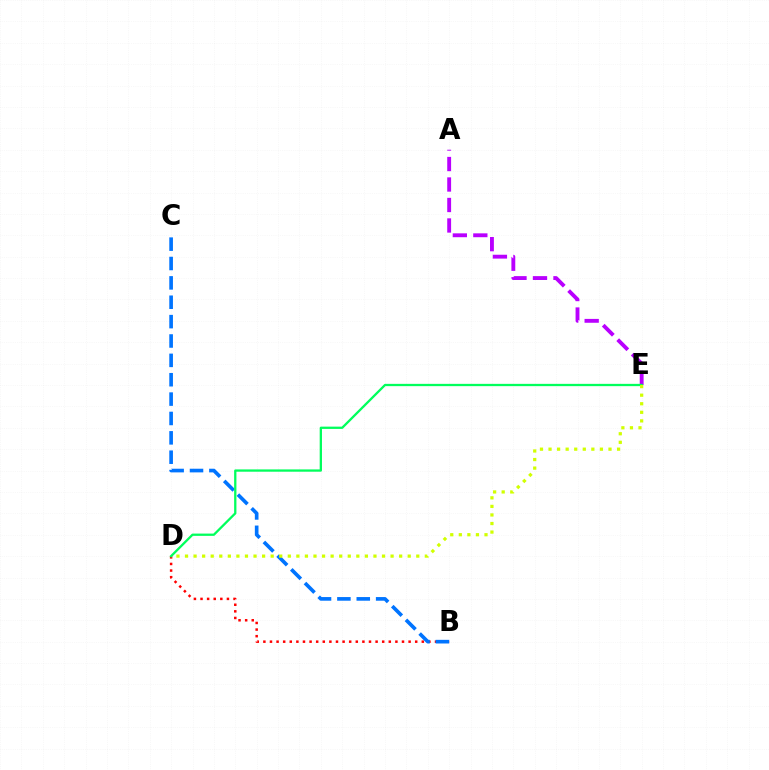{('B', 'D'): [{'color': '#ff0000', 'line_style': 'dotted', 'thickness': 1.79}], ('B', 'C'): [{'color': '#0074ff', 'line_style': 'dashed', 'thickness': 2.63}], ('A', 'E'): [{'color': '#b900ff', 'line_style': 'dashed', 'thickness': 2.78}], ('D', 'E'): [{'color': '#00ff5c', 'line_style': 'solid', 'thickness': 1.65}, {'color': '#d1ff00', 'line_style': 'dotted', 'thickness': 2.33}]}